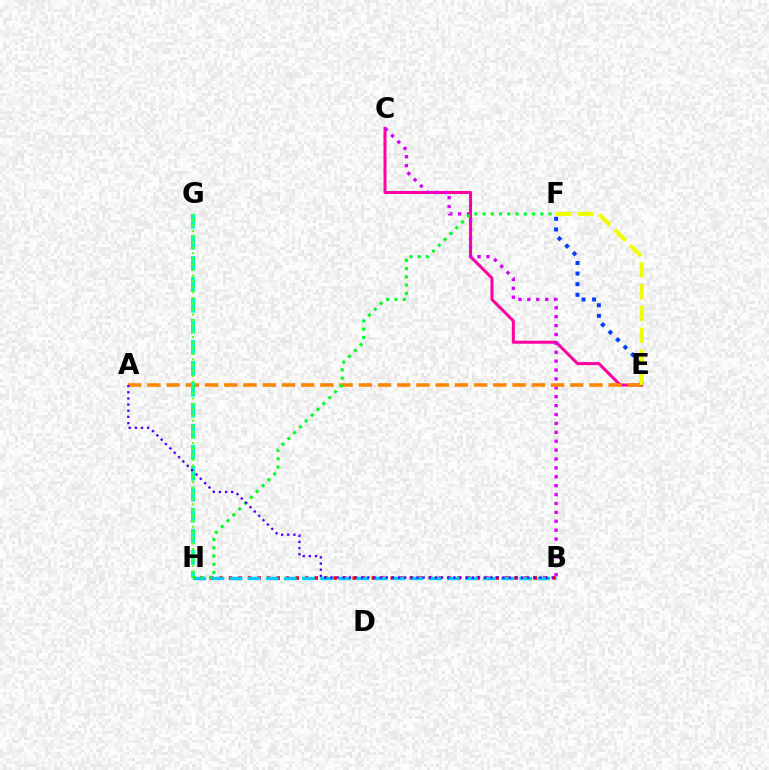{('B', 'H'): [{'color': '#ff0000', 'line_style': 'dotted', 'thickness': 2.59}, {'color': '#00c7ff', 'line_style': 'dashed', 'thickness': 2.46}], ('C', 'E'): [{'color': '#ff00a0', 'line_style': 'solid', 'thickness': 2.18}], ('B', 'C'): [{'color': '#d600ff', 'line_style': 'dotted', 'thickness': 2.42}], ('A', 'E'): [{'color': '#ff8800', 'line_style': 'dashed', 'thickness': 2.61}], ('G', 'H'): [{'color': '#00ffaf', 'line_style': 'dashed', 'thickness': 2.85}, {'color': '#66ff00', 'line_style': 'dotted', 'thickness': 1.52}], ('E', 'F'): [{'color': '#003fff', 'line_style': 'dotted', 'thickness': 2.88}, {'color': '#eeff00', 'line_style': 'dashed', 'thickness': 2.96}], ('F', 'H'): [{'color': '#00ff27', 'line_style': 'dotted', 'thickness': 2.24}], ('A', 'B'): [{'color': '#4f00ff', 'line_style': 'dotted', 'thickness': 1.67}]}